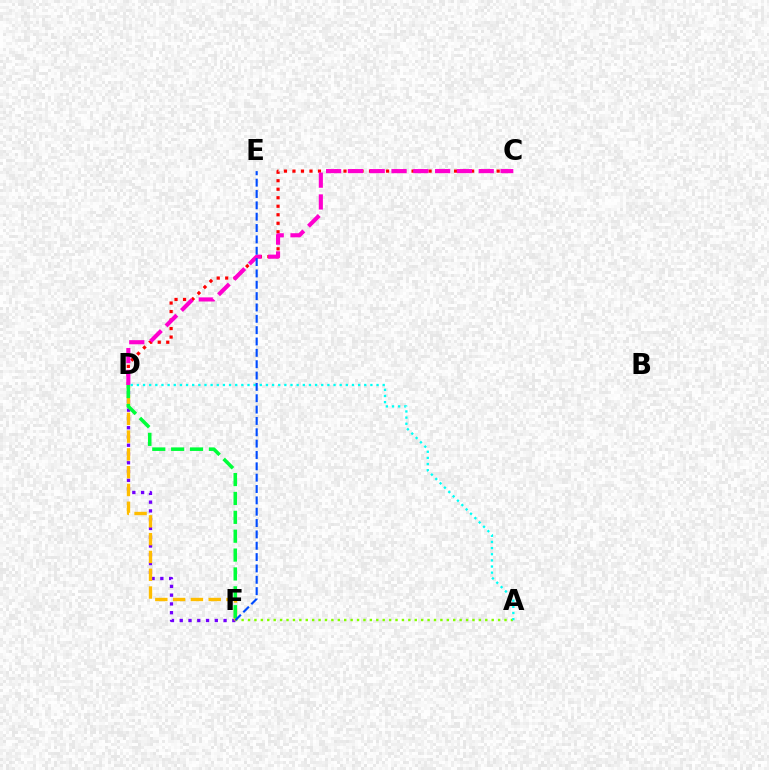{('D', 'F'): [{'color': '#7200ff', 'line_style': 'dotted', 'thickness': 2.38}, {'color': '#ffbd00', 'line_style': 'dashed', 'thickness': 2.42}, {'color': '#00ff39', 'line_style': 'dashed', 'thickness': 2.56}], ('C', 'D'): [{'color': '#ff0000', 'line_style': 'dotted', 'thickness': 2.31}, {'color': '#ff00cf', 'line_style': 'dashed', 'thickness': 2.96}], ('A', 'F'): [{'color': '#84ff00', 'line_style': 'dotted', 'thickness': 1.74}], ('A', 'D'): [{'color': '#00fff6', 'line_style': 'dotted', 'thickness': 1.67}], ('E', 'F'): [{'color': '#004bff', 'line_style': 'dashed', 'thickness': 1.54}]}